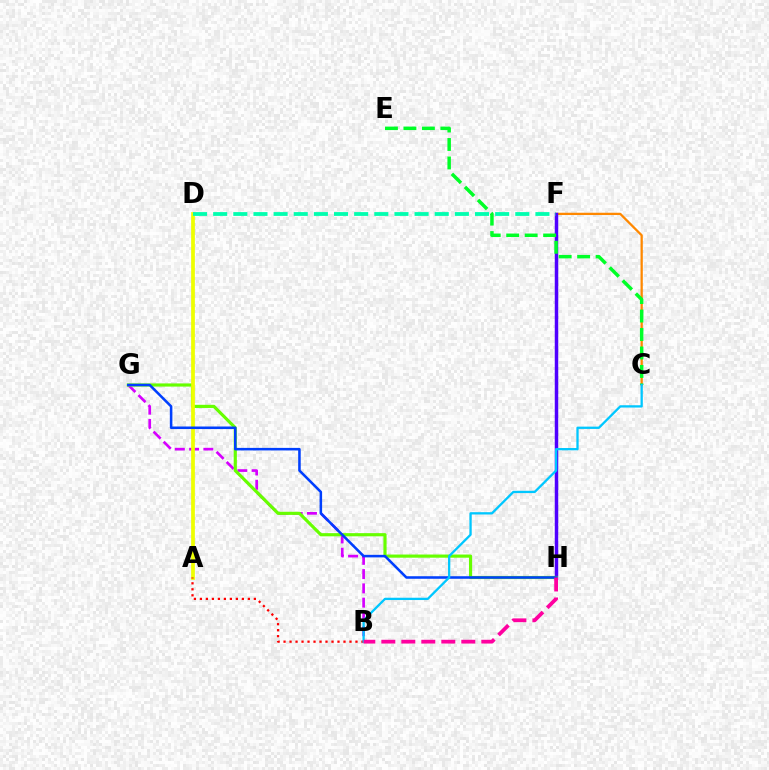{('C', 'F'): [{'color': '#ff8800', 'line_style': 'solid', 'thickness': 1.64}], ('F', 'H'): [{'color': '#4f00ff', 'line_style': 'solid', 'thickness': 2.51}], ('B', 'G'): [{'color': '#d600ff', 'line_style': 'dashed', 'thickness': 1.94}], ('G', 'H'): [{'color': '#66ff00', 'line_style': 'solid', 'thickness': 2.28}, {'color': '#003fff', 'line_style': 'solid', 'thickness': 1.84}], ('C', 'E'): [{'color': '#00ff27', 'line_style': 'dashed', 'thickness': 2.51}], ('A', 'D'): [{'color': '#eeff00', 'line_style': 'solid', 'thickness': 2.69}], ('A', 'B'): [{'color': '#ff0000', 'line_style': 'dotted', 'thickness': 1.63}], ('D', 'F'): [{'color': '#00ffaf', 'line_style': 'dashed', 'thickness': 2.74}], ('B', 'C'): [{'color': '#00c7ff', 'line_style': 'solid', 'thickness': 1.65}], ('B', 'H'): [{'color': '#ff00a0', 'line_style': 'dashed', 'thickness': 2.72}]}